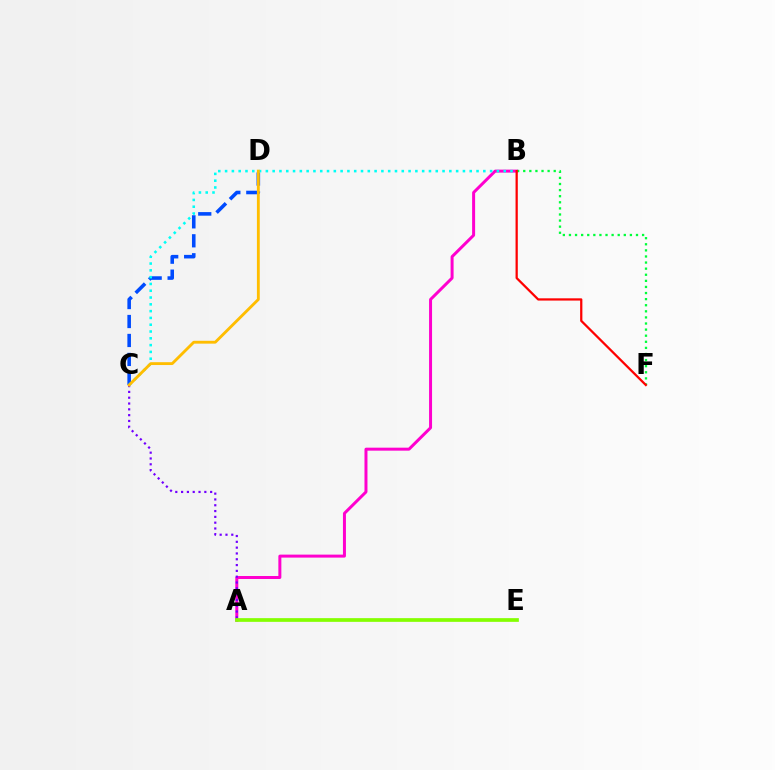{('A', 'B'): [{'color': '#ff00cf', 'line_style': 'solid', 'thickness': 2.15}], ('A', 'C'): [{'color': '#7200ff', 'line_style': 'dotted', 'thickness': 1.58}], ('C', 'D'): [{'color': '#004bff', 'line_style': 'dashed', 'thickness': 2.58}, {'color': '#ffbd00', 'line_style': 'solid', 'thickness': 2.05}], ('B', 'C'): [{'color': '#00fff6', 'line_style': 'dotted', 'thickness': 1.85}], ('A', 'E'): [{'color': '#84ff00', 'line_style': 'solid', 'thickness': 2.67}], ('B', 'F'): [{'color': '#00ff39', 'line_style': 'dotted', 'thickness': 1.66}, {'color': '#ff0000', 'line_style': 'solid', 'thickness': 1.62}]}